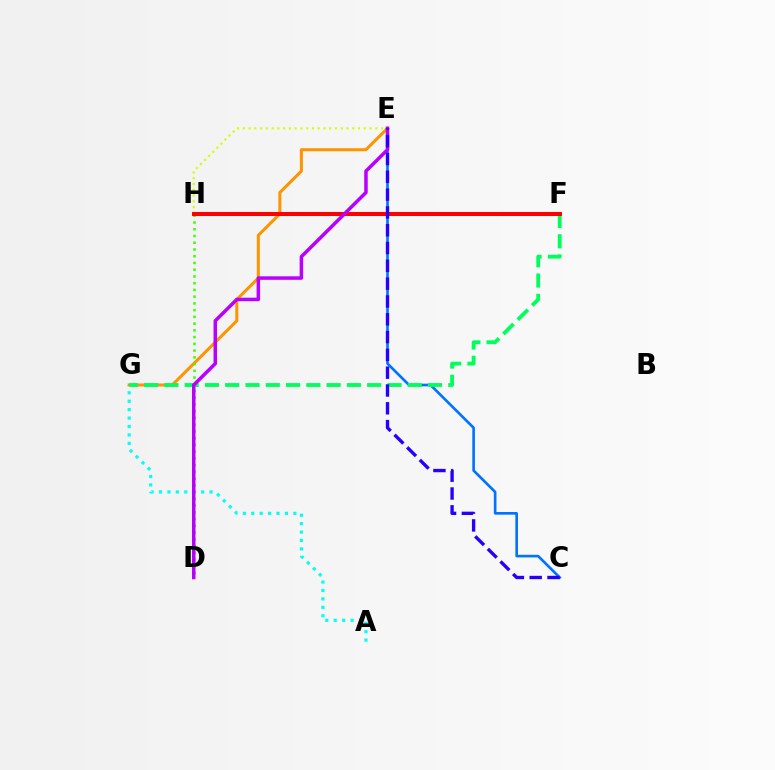{('C', 'E'): [{'color': '#0074ff', 'line_style': 'solid', 'thickness': 1.91}, {'color': '#2500ff', 'line_style': 'dashed', 'thickness': 2.42}], ('A', 'G'): [{'color': '#00fff6', 'line_style': 'dotted', 'thickness': 2.29}], ('E', 'G'): [{'color': '#ff9400', 'line_style': 'solid', 'thickness': 2.19}], ('E', 'H'): [{'color': '#d1ff00', 'line_style': 'dotted', 'thickness': 1.56}], ('D', 'H'): [{'color': '#3dff00', 'line_style': 'dotted', 'thickness': 1.83}], ('F', 'G'): [{'color': '#00ff5c', 'line_style': 'dashed', 'thickness': 2.75}], ('F', 'H'): [{'color': '#ff00ac', 'line_style': 'dashed', 'thickness': 1.87}, {'color': '#ff0000', 'line_style': 'solid', 'thickness': 2.86}], ('D', 'E'): [{'color': '#b900ff', 'line_style': 'solid', 'thickness': 2.52}]}